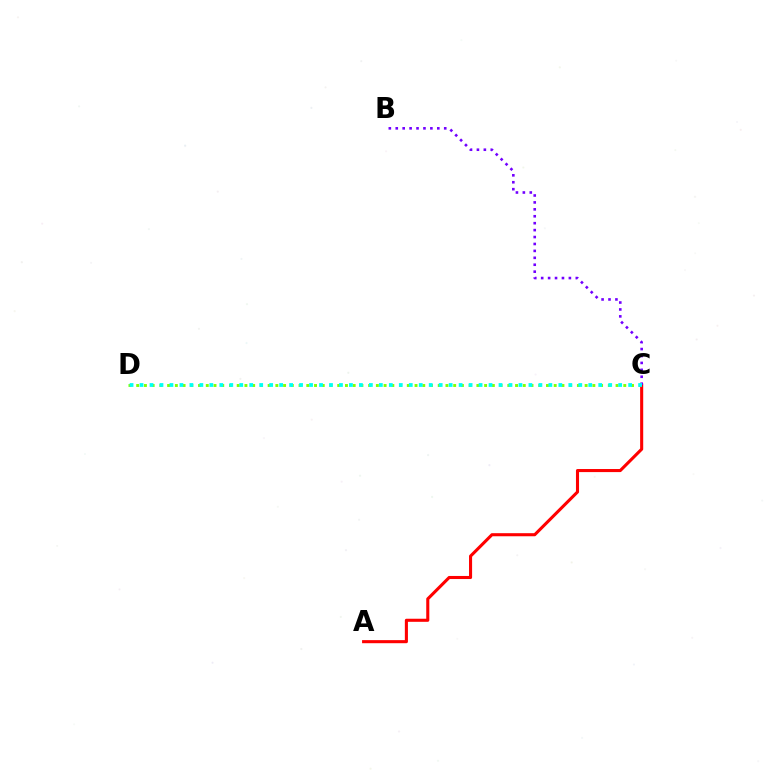{('C', 'D'): [{'color': '#84ff00', 'line_style': 'dotted', 'thickness': 2.1}, {'color': '#00fff6', 'line_style': 'dotted', 'thickness': 2.71}], ('A', 'C'): [{'color': '#ff0000', 'line_style': 'solid', 'thickness': 2.22}], ('B', 'C'): [{'color': '#7200ff', 'line_style': 'dotted', 'thickness': 1.88}]}